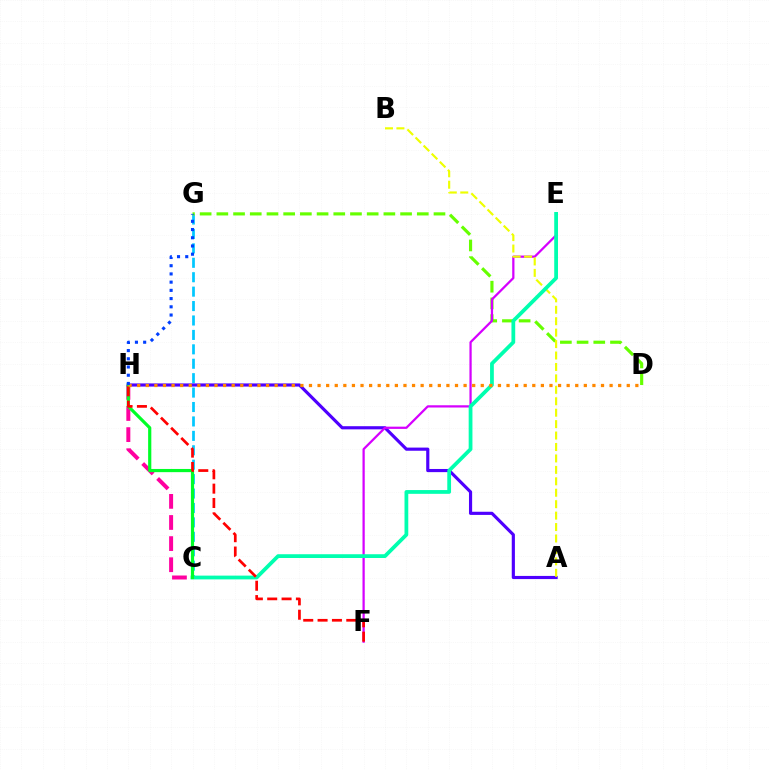{('C', 'H'): [{'color': '#ff00a0', 'line_style': 'dashed', 'thickness': 2.87}, {'color': '#00ff27', 'line_style': 'solid', 'thickness': 2.29}], ('C', 'G'): [{'color': '#00c7ff', 'line_style': 'dashed', 'thickness': 1.96}], ('D', 'G'): [{'color': '#66ff00', 'line_style': 'dashed', 'thickness': 2.27}], ('A', 'H'): [{'color': '#4f00ff', 'line_style': 'solid', 'thickness': 2.27}], ('E', 'F'): [{'color': '#d600ff', 'line_style': 'solid', 'thickness': 1.62}], ('A', 'B'): [{'color': '#eeff00', 'line_style': 'dashed', 'thickness': 1.55}], ('C', 'E'): [{'color': '#00ffaf', 'line_style': 'solid', 'thickness': 2.71}], ('F', 'H'): [{'color': '#ff0000', 'line_style': 'dashed', 'thickness': 1.95}], ('D', 'H'): [{'color': '#ff8800', 'line_style': 'dotted', 'thickness': 2.33}], ('G', 'H'): [{'color': '#003fff', 'line_style': 'dotted', 'thickness': 2.23}]}